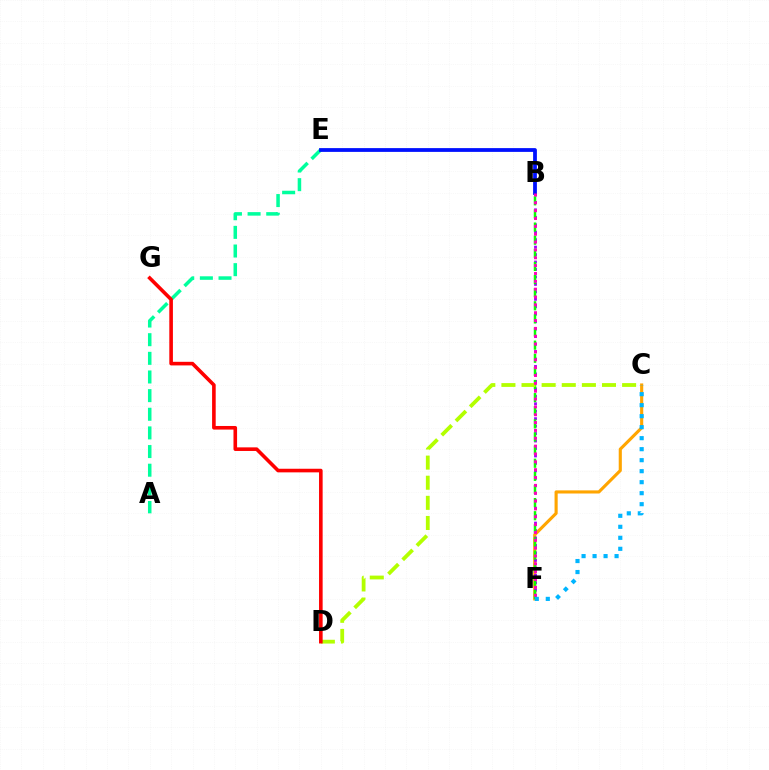{('C', 'F'): [{'color': '#ffa500', 'line_style': 'solid', 'thickness': 2.25}, {'color': '#00b5ff', 'line_style': 'dotted', 'thickness': 2.99}], ('B', 'F'): [{'color': '#9b00ff', 'line_style': 'dotted', 'thickness': 2.03}, {'color': '#08ff00', 'line_style': 'dashed', 'thickness': 1.78}, {'color': '#ff00bd', 'line_style': 'dotted', 'thickness': 2.13}], ('A', 'E'): [{'color': '#00ff9d', 'line_style': 'dashed', 'thickness': 2.53}], ('B', 'E'): [{'color': '#0010ff', 'line_style': 'solid', 'thickness': 2.71}], ('C', 'D'): [{'color': '#b3ff00', 'line_style': 'dashed', 'thickness': 2.73}], ('D', 'G'): [{'color': '#ff0000', 'line_style': 'solid', 'thickness': 2.6}]}